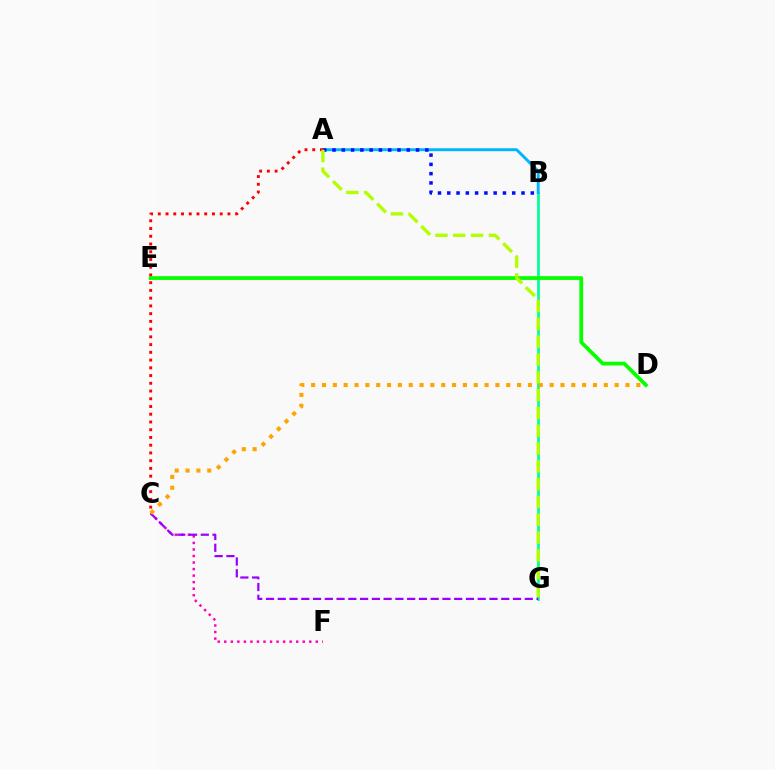{('C', 'F'): [{'color': '#ff00bd', 'line_style': 'dotted', 'thickness': 1.78}], ('B', 'G'): [{'color': '#00ff9d', 'line_style': 'solid', 'thickness': 1.98}], ('A', 'B'): [{'color': '#00b5ff', 'line_style': 'solid', 'thickness': 2.11}, {'color': '#0010ff', 'line_style': 'dotted', 'thickness': 2.52}], ('A', 'C'): [{'color': '#ff0000', 'line_style': 'dotted', 'thickness': 2.1}], ('C', 'G'): [{'color': '#9b00ff', 'line_style': 'dashed', 'thickness': 1.6}], ('D', 'E'): [{'color': '#08ff00', 'line_style': 'solid', 'thickness': 2.71}], ('C', 'D'): [{'color': '#ffa500', 'line_style': 'dotted', 'thickness': 2.95}], ('A', 'G'): [{'color': '#b3ff00', 'line_style': 'dashed', 'thickness': 2.42}]}